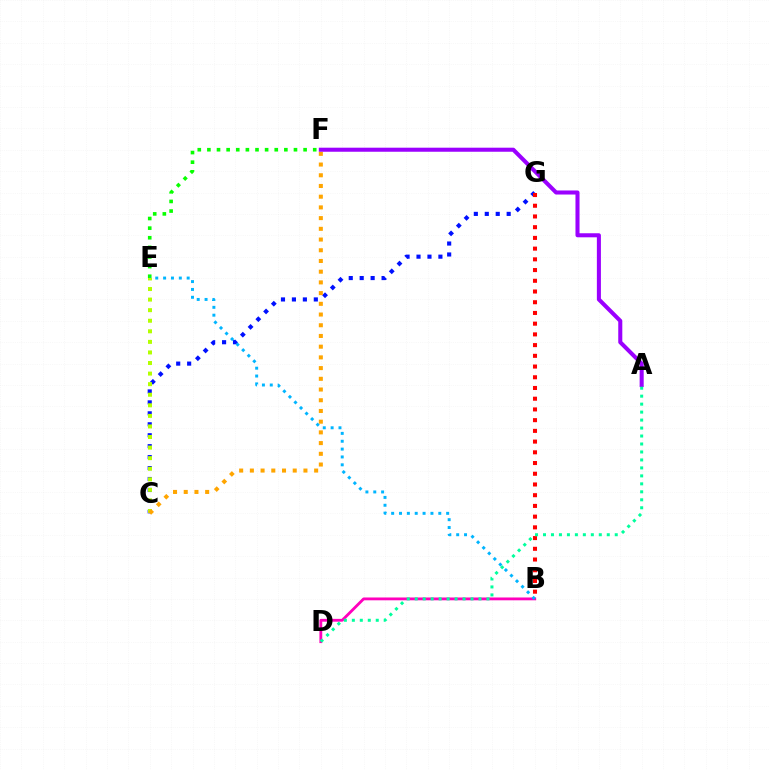{('C', 'G'): [{'color': '#0010ff', 'line_style': 'dotted', 'thickness': 2.97}], ('B', 'D'): [{'color': '#ff00bd', 'line_style': 'solid', 'thickness': 2.03}], ('E', 'F'): [{'color': '#08ff00', 'line_style': 'dotted', 'thickness': 2.61}], ('B', 'E'): [{'color': '#00b5ff', 'line_style': 'dotted', 'thickness': 2.13}], ('C', 'E'): [{'color': '#b3ff00', 'line_style': 'dotted', 'thickness': 2.87}], ('B', 'G'): [{'color': '#ff0000', 'line_style': 'dotted', 'thickness': 2.91}], ('C', 'F'): [{'color': '#ffa500', 'line_style': 'dotted', 'thickness': 2.91}], ('A', 'F'): [{'color': '#9b00ff', 'line_style': 'solid', 'thickness': 2.92}], ('A', 'D'): [{'color': '#00ff9d', 'line_style': 'dotted', 'thickness': 2.17}]}